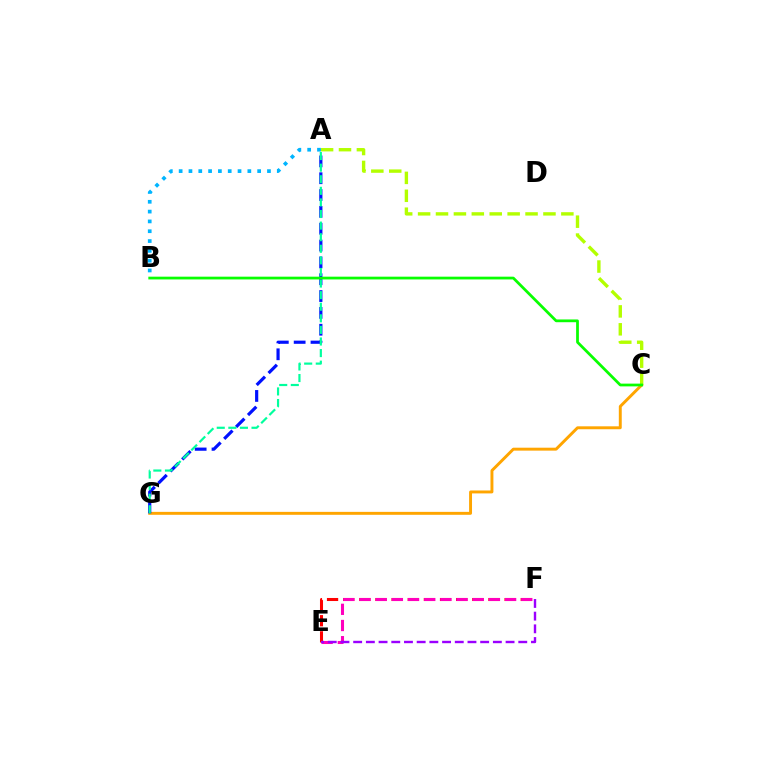{('C', 'G'): [{'color': '#ffa500', 'line_style': 'solid', 'thickness': 2.11}], ('E', 'F'): [{'color': '#ff0000', 'line_style': 'dashed', 'thickness': 2.19}, {'color': '#ff00bd', 'line_style': 'dashed', 'thickness': 2.2}, {'color': '#9b00ff', 'line_style': 'dashed', 'thickness': 1.73}], ('A', 'G'): [{'color': '#0010ff', 'line_style': 'dashed', 'thickness': 2.29}, {'color': '#00ff9d', 'line_style': 'dashed', 'thickness': 1.57}], ('A', 'C'): [{'color': '#b3ff00', 'line_style': 'dashed', 'thickness': 2.43}], ('A', 'B'): [{'color': '#00b5ff', 'line_style': 'dotted', 'thickness': 2.67}], ('B', 'C'): [{'color': '#08ff00', 'line_style': 'solid', 'thickness': 1.99}]}